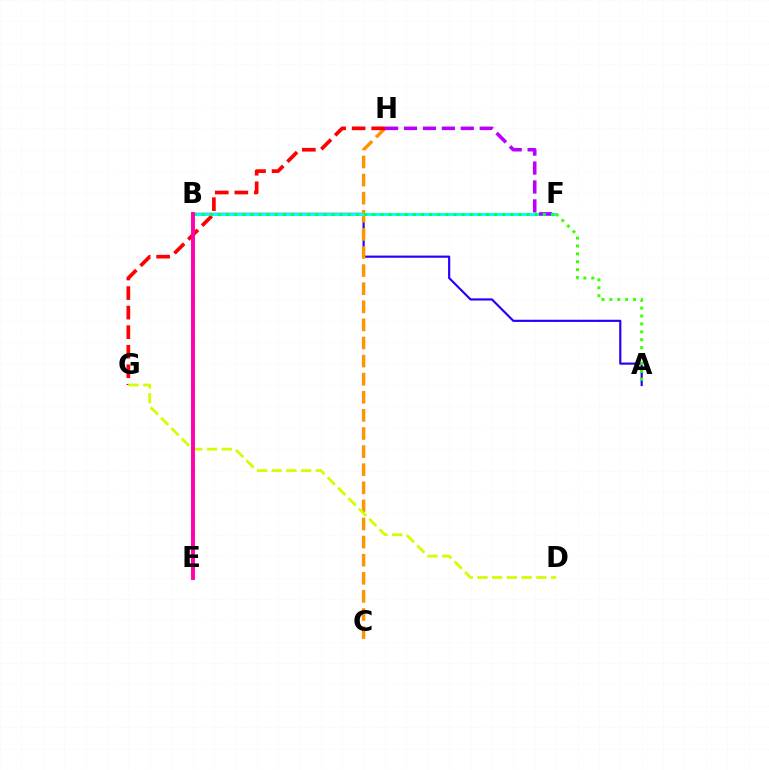{('A', 'B'): [{'color': '#2500ff', 'line_style': 'solid', 'thickness': 1.56}], ('C', 'H'): [{'color': '#ff9400', 'line_style': 'dashed', 'thickness': 2.46}], ('B', 'F'): [{'color': '#00fff6', 'line_style': 'solid', 'thickness': 2.11}, {'color': '#00ff5c', 'line_style': 'dotted', 'thickness': 2.21}], ('B', 'E'): [{'color': '#0074ff', 'line_style': 'dotted', 'thickness': 1.59}, {'color': '#ff00ac', 'line_style': 'solid', 'thickness': 2.81}], ('F', 'H'): [{'color': '#b900ff', 'line_style': 'dashed', 'thickness': 2.57}], ('G', 'H'): [{'color': '#ff0000', 'line_style': 'dashed', 'thickness': 2.66}], ('D', 'G'): [{'color': '#d1ff00', 'line_style': 'dashed', 'thickness': 2.0}], ('A', 'F'): [{'color': '#3dff00', 'line_style': 'dotted', 'thickness': 2.14}]}